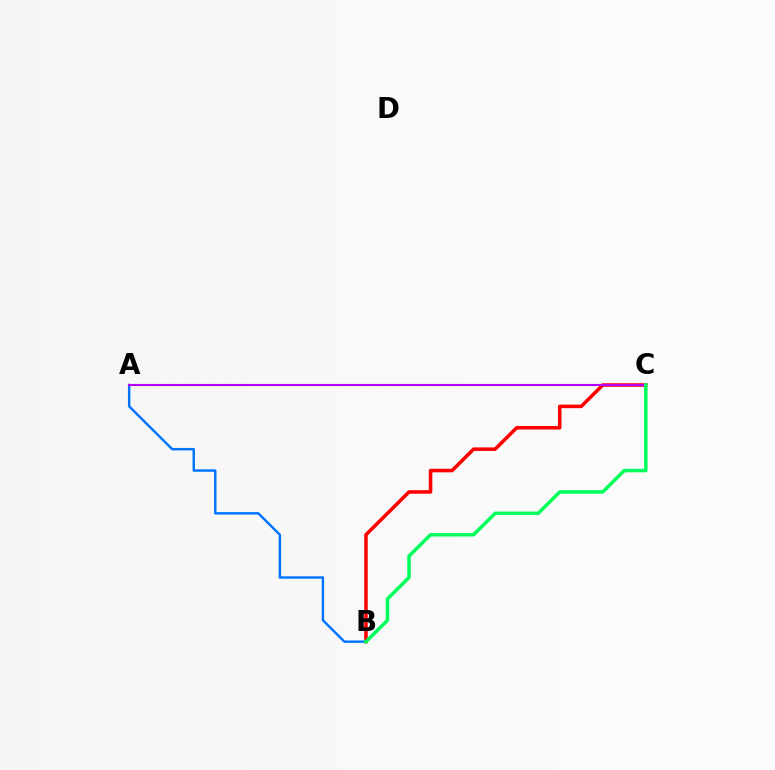{('A', 'C'): [{'color': '#d1ff00', 'line_style': 'dotted', 'thickness': 1.52}, {'color': '#b900ff', 'line_style': 'solid', 'thickness': 1.51}], ('B', 'C'): [{'color': '#ff0000', 'line_style': 'solid', 'thickness': 2.55}, {'color': '#00ff5c', 'line_style': 'solid', 'thickness': 2.53}], ('A', 'B'): [{'color': '#0074ff', 'line_style': 'solid', 'thickness': 1.75}]}